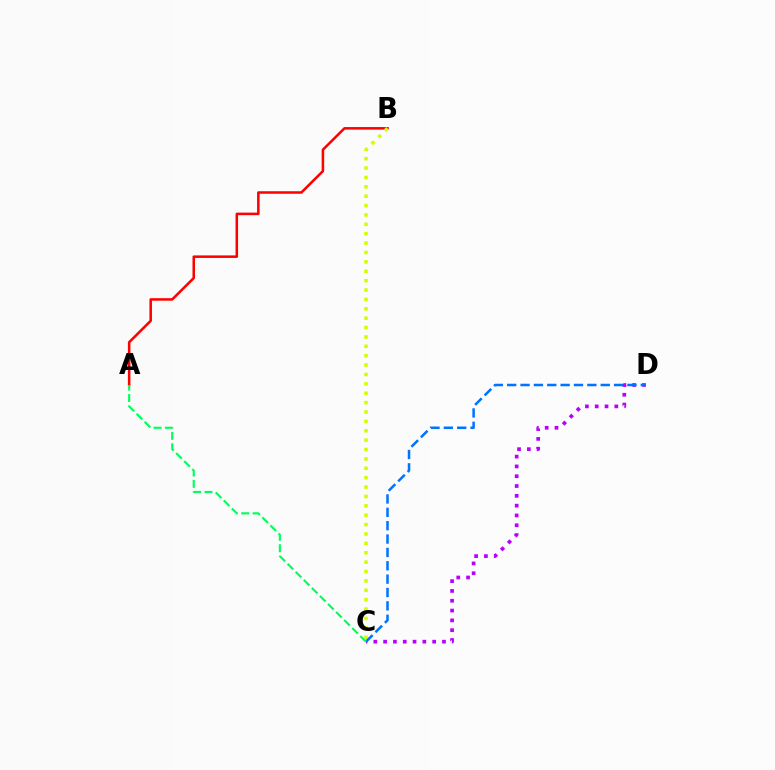{('A', 'B'): [{'color': '#ff0000', 'line_style': 'solid', 'thickness': 1.82}], ('B', 'C'): [{'color': '#d1ff00', 'line_style': 'dotted', 'thickness': 2.55}], ('C', 'D'): [{'color': '#b900ff', 'line_style': 'dotted', 'thickness': 2.66}, {'color': '#0074ff', 'line_style': 'dashed', 'thickness': 1.82}], ('A', 'C'): [{'color': '#00ff5c', 'line_style': 'dashed', 'thickness': 1.55}]}